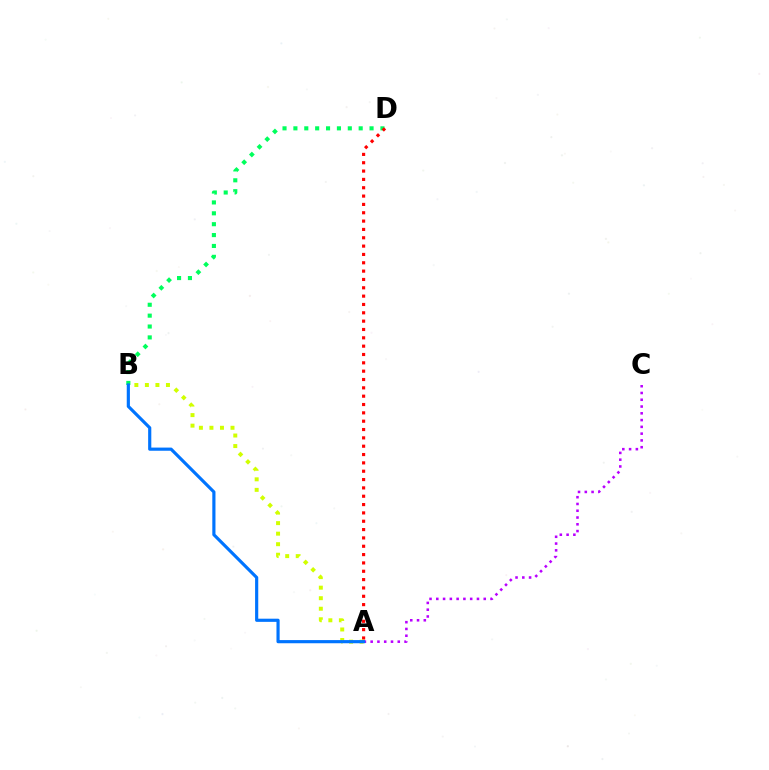{('A', 'C'): [{'color': '#b900ff', 'line_style': 'dotted', 'thickness': 1.84}], ('B', 'D'): [{'color': '#00ff5c', 'line_style': 'dotted', 'thickness': 2.96}], ('A', 'D'): [{'color': '#ff0000', 'line_style': 'dotted', 'thickness': 2.27}], ('A', 'B'): [{'color': '#d1ff00', 'line_style': 'dotted', 'thickness': 2.86}, {'color': '#0074ff', 'line_style': 'solid', 'thickness': 2.28}]}